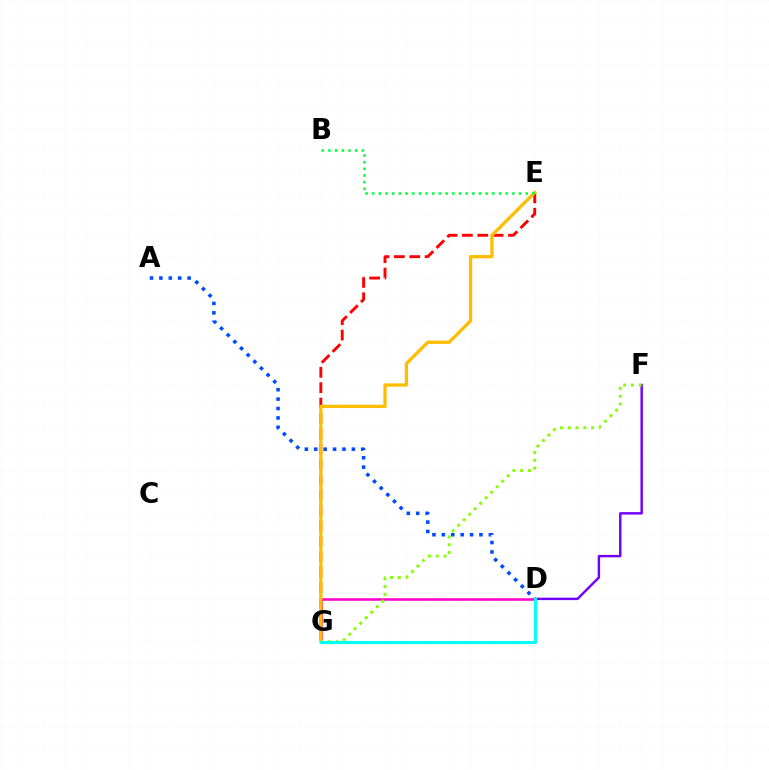{('D', 'F'): [{'color': '#7200ff', 'line_style': 'solid', 'thickness': 1.75}], ('A', 'D'): [{'color': '#004bff', 'line_style': 'dotted', 'thickness': 2.56}], ('D', 'G'): [{'color': '#ff00cf', 'line_style': 'solid', 'thickness': 1.84}, {'color': '#00fff6', 'line_style': 'solid', 'thickness': 2.2}], ('E', 'G'): [{'color': '#ff0000', 'line_style': 'dashed', 'thickness': 2.09}, {'color': '#ffbd00', 'line_style': 'solid', 'thickness': 2.35}], ('F', 'G'): [{'color': '#84ff00', 'line_style': 'dotted', 'thickness': 2.12}], ('B', 'E'): [{'color': '#00ff39', 'line_style': 'dotted', 'thickness': 1.81}]}